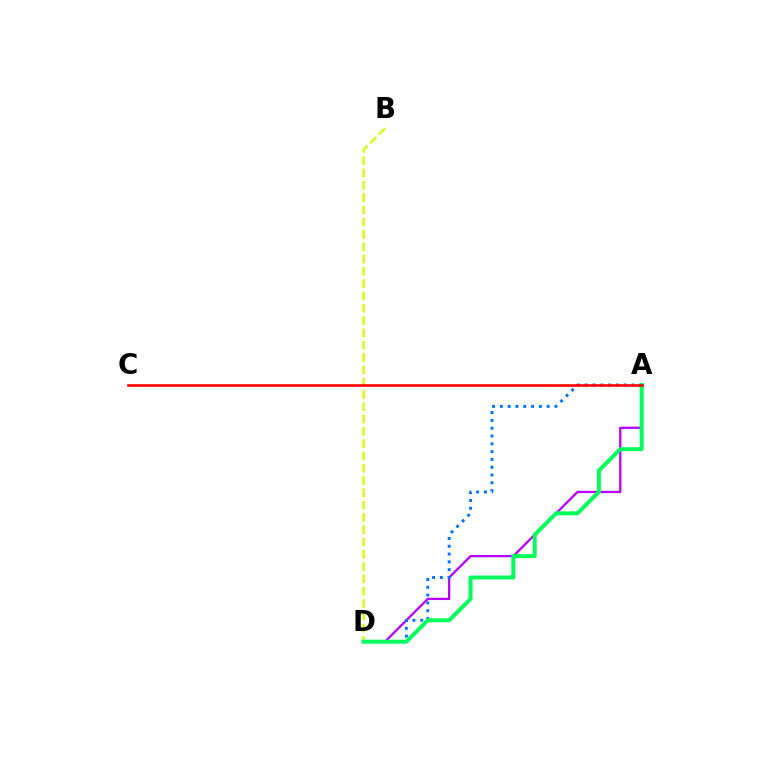{('A', 'D'): [{'color': '#b900ff', 'line_style': 'solid', 'thickness': 1.64}, {'color': '#0074ff', 'line_style': 'dotted', 'thickness': 2.12}, {'color': '#00ff5c', 'line_style': 'solid', 'thickness': 2.85}], ('B', 'D'): [{'color': '#d1ff00', 'line_style': 'dashed', 'thickness': 1.67}], ('A', 'C'): [{'color': '#ff0000', 'line_style': 'solid', 'thickness': 1.88}]}